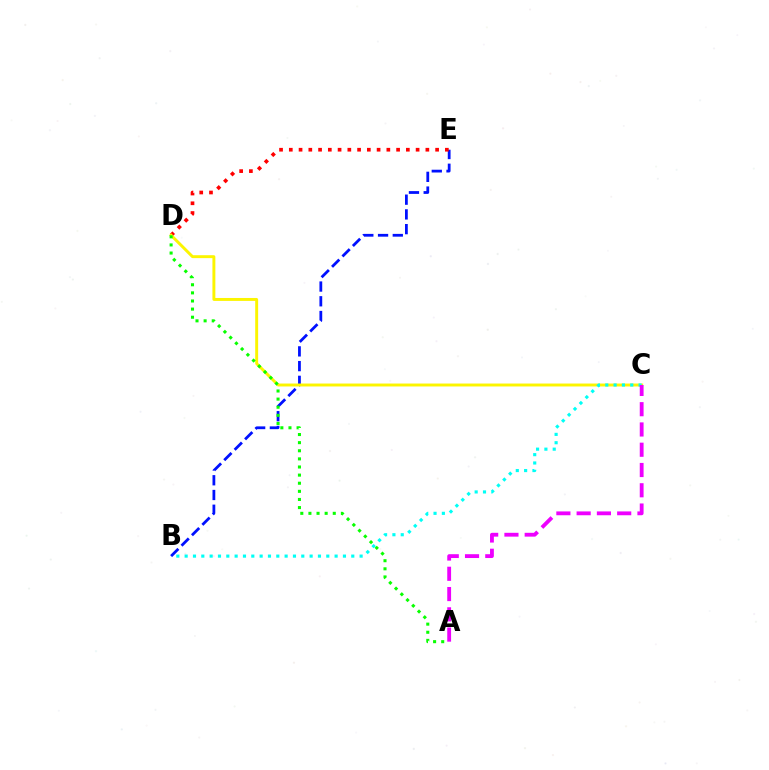{('B', 'E'): [{'color': '#0010ff', 'line_style': 'dashed', 'thickness': 2.0}], ('D', 'E'): [{'color': '#ff0000', 'line_style': 'dotted', 'thickness': 2.65}], ('C', 'D'): [{'color': '#fcf500', 'line_style': 'solid', 'thickness': 2.11}], ('B', 'C'): [{'color': '#00fff6', 'line_style': 'dotted', 'thickness': 2.26}], ('A', 'C'): [{'color': '#ee00ff', 'line_style': 'dashed', 'thickness': 2.75}], ('A', 'D'): [{'color': '#08ff00', 'line_style': 'dotted', 'thickness': 2.21}]}